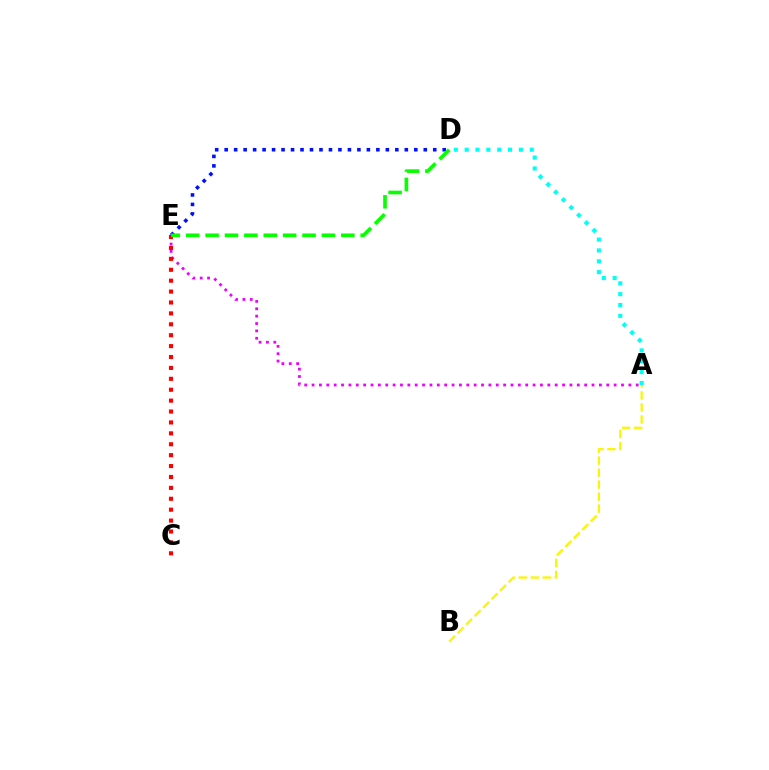{('D', 'E'): [{'color': '#0010ff', 'line_style': 'dotted', 'thickness': 2.58}, {'color': '#08ff00', 'line_style': 'dashed', 'thickness': 2.63}], ('A', 'E'): [{'color': '#ee00ff', 'line_style': 'dotted', 'thickness': 2.0}], ('A', 'B'): [{'color': '#fcf500', 'line_style': 'dashed', 'thickness': 1.63}], ('C', 'E'): [{'color': '#ff0000', 'line_style': 'dotted', 'thickness': 2.96}], ('A', 'D'): [{'color': '#00fff6', 'line_style': 'dotted', 'thickness': 2.95}]}